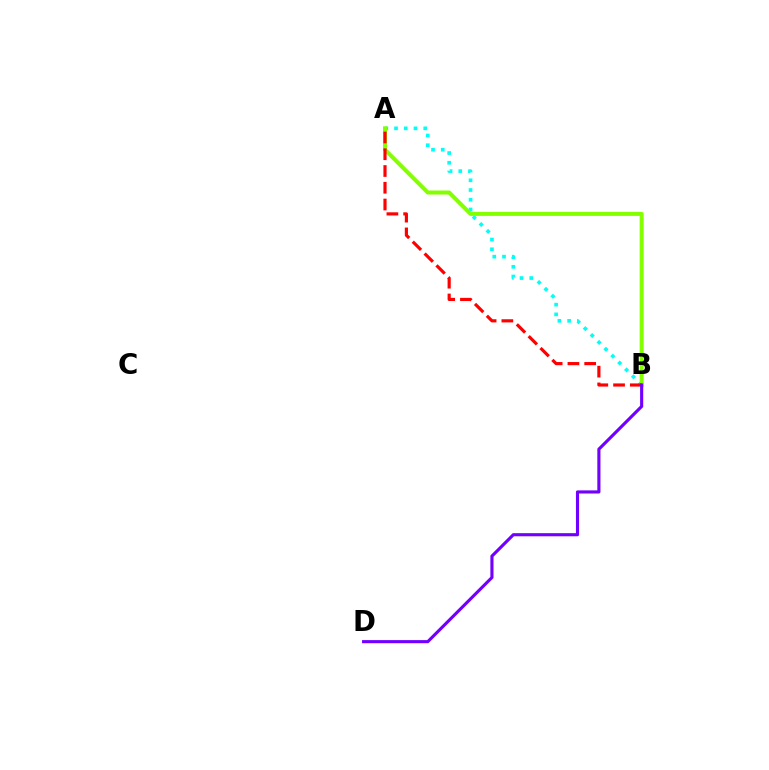{('A', 'B'): [{'color': '#00fff6', 'line_style': 'dotted', 'thickness': 2.64}, {'color': '#84ff00', 'line_style': 'solid', 'thickness': 2.9}, {'color': '#ff0000', 'line_style': 'dashed', 'thickness': 2.28}], ('B', 'D'): [{'color': '#7200ff', 'line_style': 'solid', 'thickness': 2.25}]}